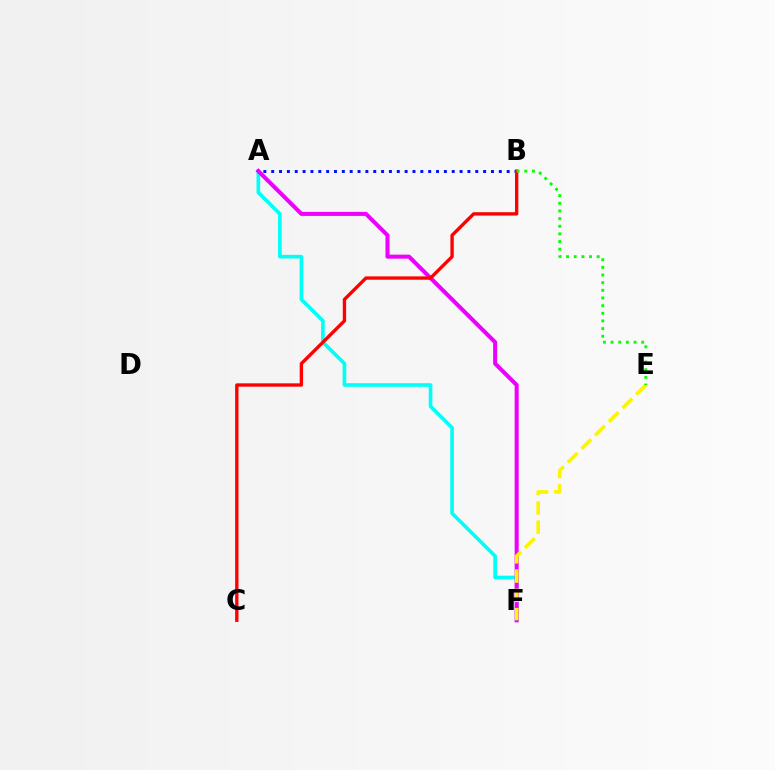{('A', 'F'): [{'color': '#00fff6', 'line_style': 'solid', 'thickness': 2.62}, {'color': '#ee00ff', 'line_style': 'solid', 'thickness': 2.91}], ('A', 'B'): [{'color': '#0010ff', 'line_style': 'dotted', 'thickness': 2.13}], ('E', 'F'): [{'color': '#fcf500', 'line_style': 'dashed', 'thickness': 2.62}], ('B', 'C'): [{'color': '#ff0000', 'line_style': 'solid', 'thickness': 2.41}], ('B', 'E'): [{'color': '#08ff00', 'line_style': 'dotted', 'thickness': 2.08}]}